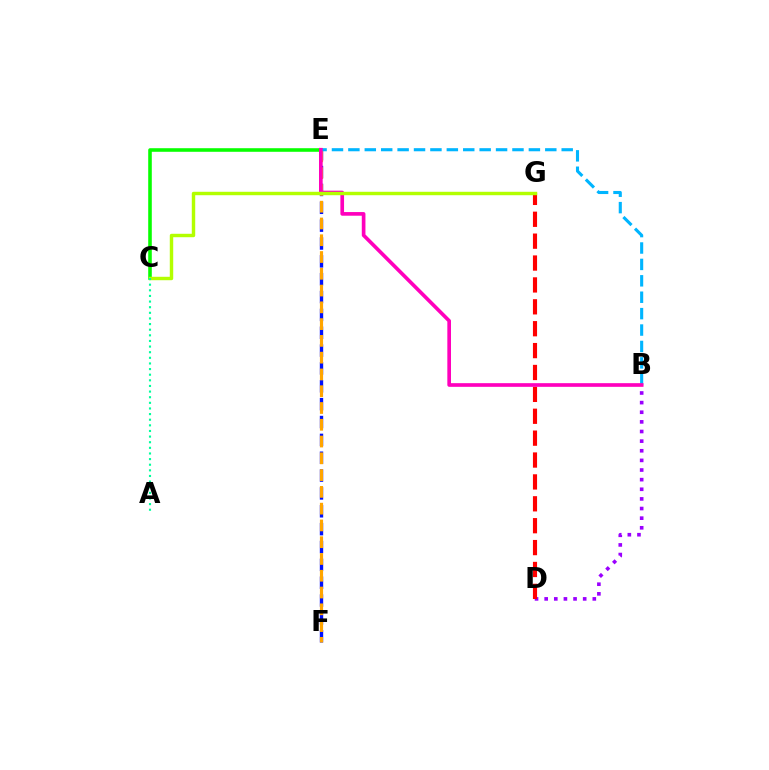{('B', 'D'): [{'color': '#9b00ff', 'line_style': 'dotted', 'thickness': 2.62}], ('E', 'F'): [{'color': '#0010ff', 'line_style': 'dashed', 'thickness': 2.43}, {'color': '#ffa500', 'line_style': 'dashed', 'thickness': 2.28}], ('C', 'E'): [{'color': '#08ff00', 'line_style': 'solid', 'thickness': 2.58}], ('B', 'E'): [{'color': '#00b5ff', 'line_style': 'dashed', 'thickness': 2.23}, {'color': '#ff00bd', 'line_style': 'solid', 'thickness': 2.64}], ('D', 'G'): [{'color': '#ff0000', 'line_style': 'dashed', 'thickness': 2.97}], ('C', 'G'): [{'color': '#b3ff00', 'line_style': 'solid', 'thickness': 2.47}], ('A', 'C'): [{'color': '#00ff9d', 'line_style': 'dotted', 'thickness': 1.53}]}